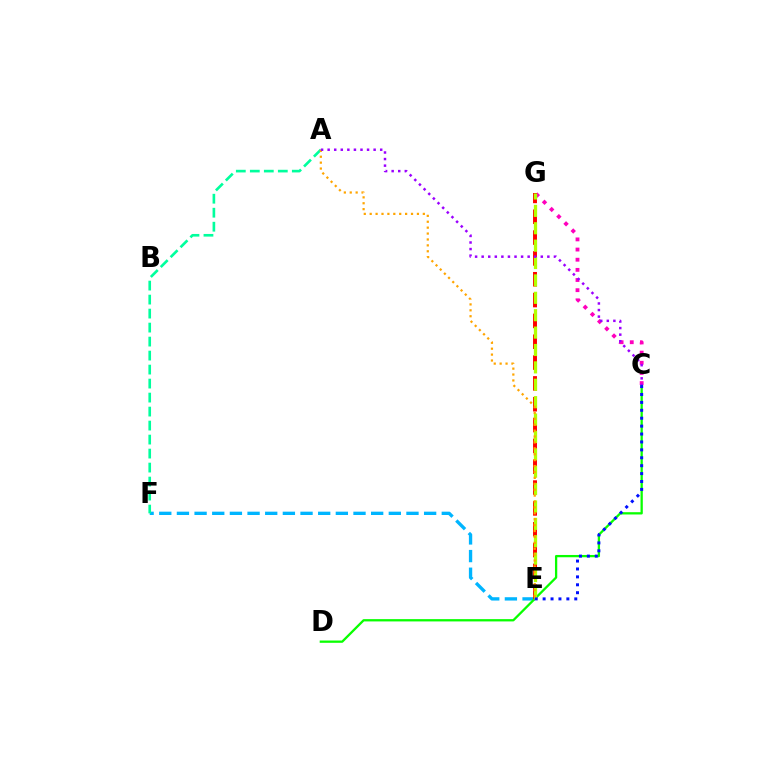{('E', 'F'): [{'color': '#00b5ff', 'line_style': 'dashed', 'thickness': 2.4}], ('C', 'D'): [{'color': '#08ff00', 'line_style': 'solid', 'thickness': 1.65}], ('C', 'G'): [{'color': '#ff00bd', 'line_style': 'dotted', 'thickness': 2.76}], ('A', 'F'): [{'color': '#00ff9d', 'line_style': 'dashed', 'thickness': 1.9}], ('E', 'G'): [{'color': '#ff0000', 'line_style': 'dashed', 'thickness': 2.83}, {'color': '#b3ff00', 'line_style': 'dashed', 'thickness': 2.36}], ('C', 'E'): [{'color': '#0010ff', 'line_style': 'dotted', 'thickness': 2.15}], ('A', 'E'): [{'color': '#ffa500', 'line_style': 'dotted', 'thickness': 1.6}], ('A', 'C'): [{'color': '#9b00ff', 'line_style': 'dotted', 'thickness': 1.79}]}